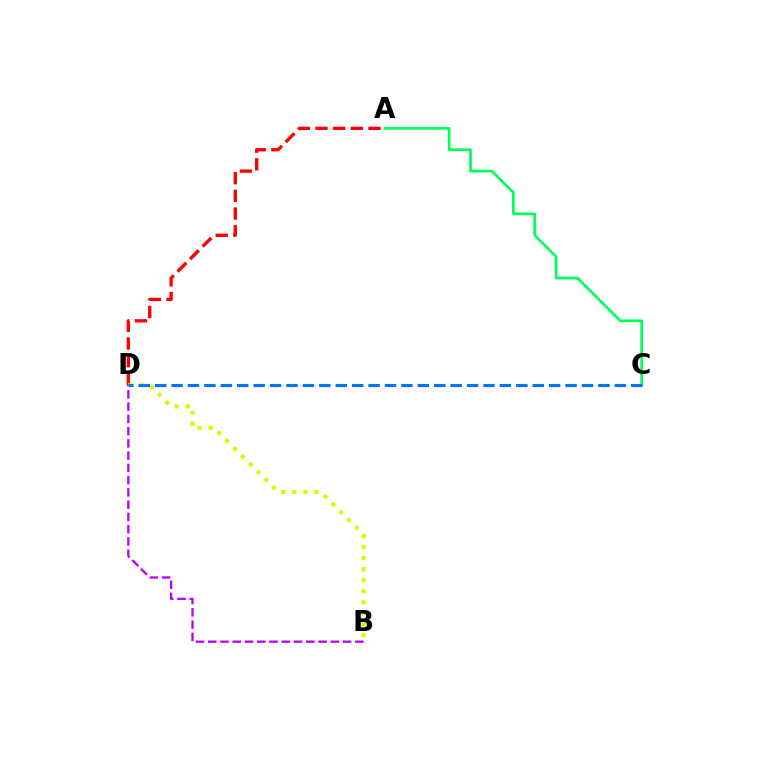{('A', 'D'): [{'color': '#ff0000', 'line_style': 'dashed', 'thickness': 2.4}], ('B', 'D'): [{'color': '#b900ff', 'line_style': 'dashed', 'thickness': 1.67}, {'color': '#d1ff00', 'line_style': 'dotted', 'thickness': 3.0}], ('A', 'C'): [{'color': '#00ff5c', 'line_style': 'solid', 'thickness': 1.95}], ('C', 'D'): [{'color': '#0074ff', 'line_style': 'dashed', 'thickness': 2.23}]}